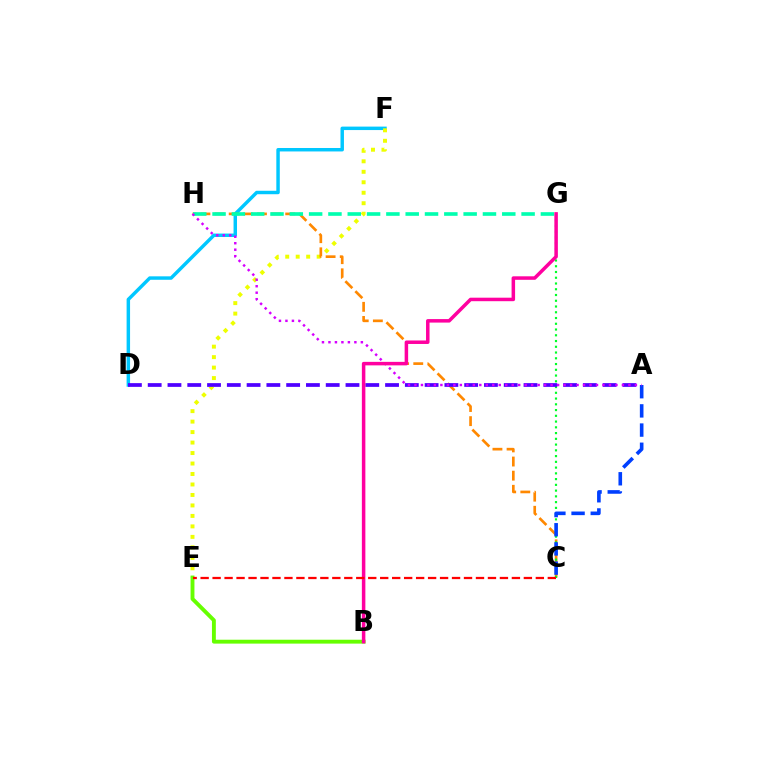{('D', 'F'): [{'color': '#00c7ff', 'line_style': 'solid', 'thickness': 2.49}], ('E', 'F'): [{'color': '#eeff00', 'line_style': 'dotted', 'thickness': 2.85}], ('B', 'E'): [{'color': '#66ff00', 'line_style': 'solid', 'thickness': 2.8}], ('C', 'H'): [{'color': '#ff8800', 'line_style': 'dashed', 'thickness': 1.92}], ('C', 'G'): [{'color': '#00ff27', 'line_style': 'dotted', 'thickness': 1.56}], ('A', 'D'): [{'color': '#4f00ff', 'line_style': 'dashed', 'thickness': 2.69}], ('A', 'C'): [{'color': '#003fff', 'line_style': 'dashed', 'thickness': 2.61}], ('G', 'H'): [{'color': '#00ffaf', 'line_style': 'dashed', 'thickness': 2.62}], ('A', 'H'): [{'color': '#d600ff', 'line_style': 'dotted', 'thickness': 1.76}], ('B', 'G'): [{'color': '#ff00a0', 'line_style': 'solid', 'thickness': 2.52}], ('C', 'E'): [{'color': '#ff0000', 'line_style': 'dashed', 'thickness': 1.63}]}